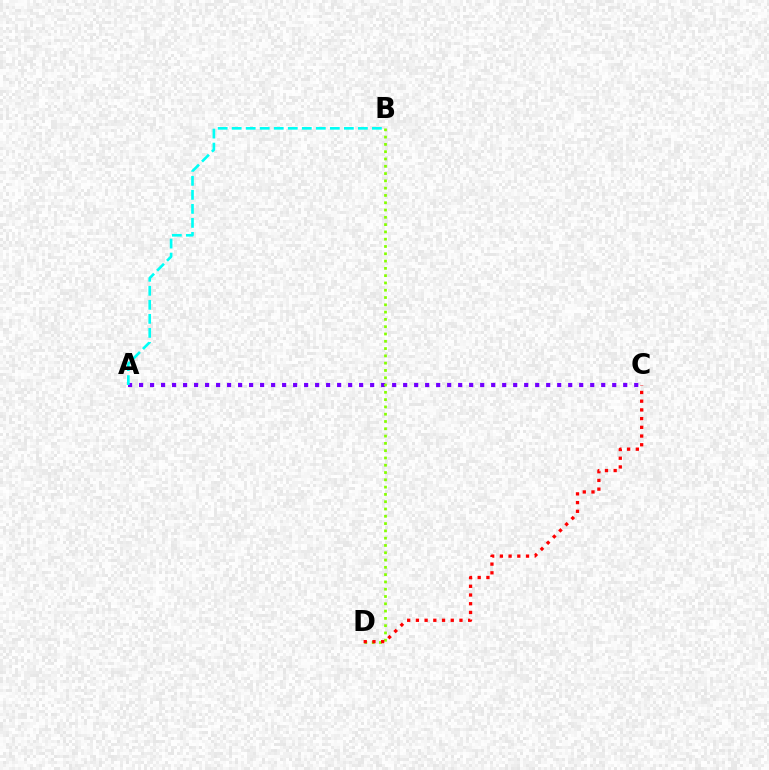{('A', 'C'): [{'color': '#7200ff', 'line_style': 'dotted', 'thickness': 2.99}], ('B', 'D'): [{'color': '#84ff00', 'line_style': 'dotted', 'thickness': 1.98}], ('C', 'D'): [{'color': '#ff0000', 'line_style': 'dotted', 'thickness': 2.37}], ('A', 'B'): [{'color': '#00fff6', 'line_style': 'dashed', 'thickness': 1.91}]}